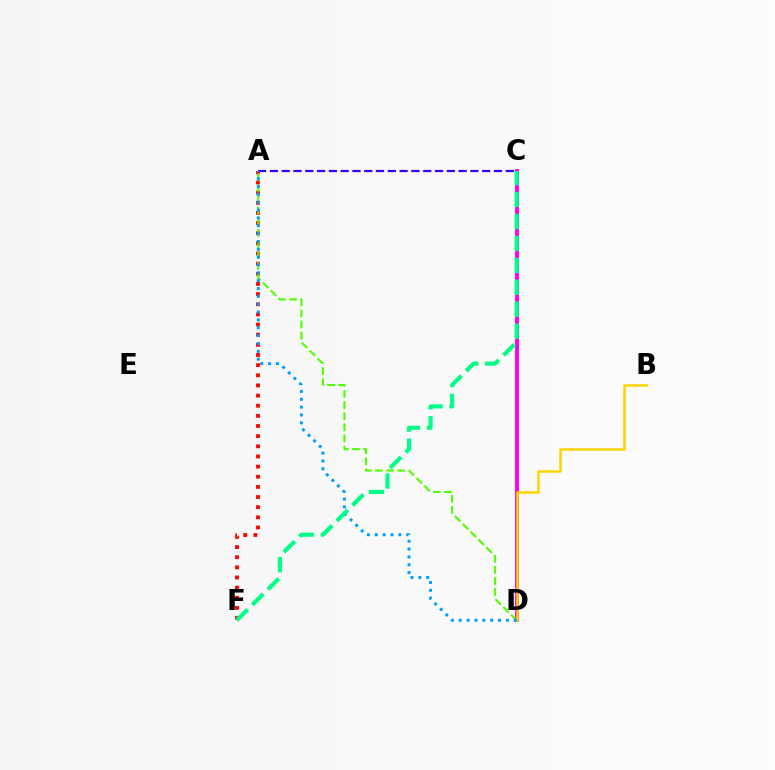{('C', 'D'): [{'color': '#ff00ed', 'line_style': 'solid', 'thickness': 2.79}], ('A', 'F'): [{'color': '#ff0000', 'line_style': 'dotted', 'thickness': 2.76}], ('A', 'D'): [{'color': '#4fff00', 'line_style': 'dashed', 'thickness': 1.51}, {'color': '#009eff', 'line_style': 'dotted', 'thickness': 2.13}], ('B', 'D'): [{'color': '#ffd500', 'line_style': 'solid', 'thickness': 1.82}], ('A', 'C'): [{'color': '#3700ff', 'line_style': 'dashed', 'thickness': 1.6}], ('C', 'F'): [{'color': '#00ff86', 'line_style': 'dashed', 'thickness': 2.98}]}